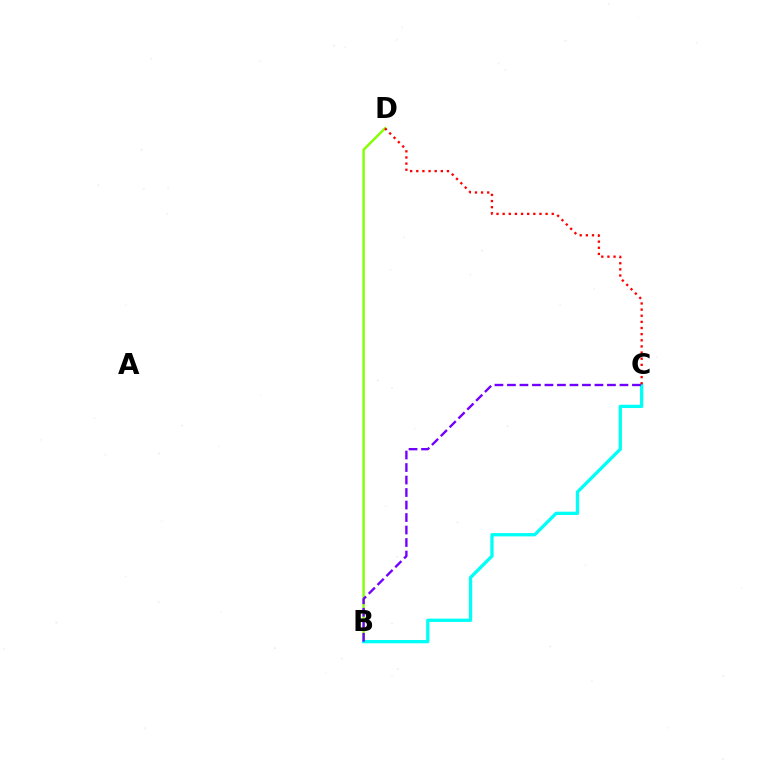{('B', 'D'): [{'color': '#84ff00', 'line_style': 'solid', 'thickness': 1.74}], ('B', 'C'): [{'color': '#00fff6', 'line_style': 'solid', 'thickness': 2.37}, {'color': '#7200ff', 'line_style': 'dashed', 'thickness': 1.7}], ('C', 'D'): [{'color': '#ff0000', 'line_style': 'dotted', 'thickness': 1.67}]}